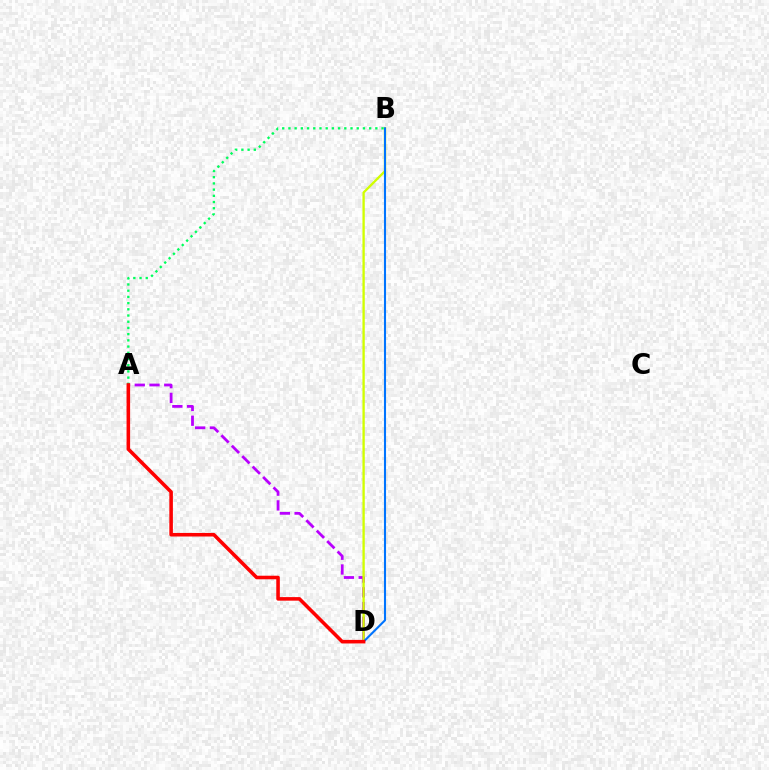{('A', 'D'): [{'color': '#b900ff', 'line_style': 'dashed', 'thickness': 2.0}, {'color': '#ff0000', 'line_style': 'solid', 'thickness': 2.56}], ('A', 'B'): [{'color': '#00ff5c', 'line_style': 'dotted', 'thickness': 1.69}], ('B', 'D'): [{'color': '#d1ff00', 'line_style': 'solid', 'thickness': 1.68}, {'color': '#0074ff', 'line_style': 'solid', 'thickness': 1.51}]}